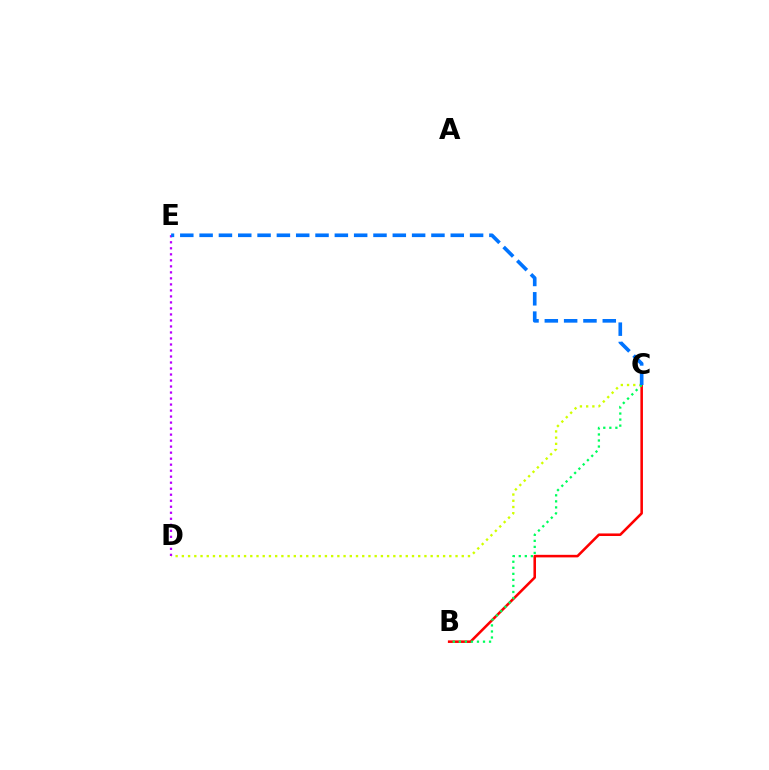{('B', 'C'): [{'color': '#ff0000', 'line_style': 'solid', 'thickness': 1.84}, {'color': '#00ff5c', 'line_style': 'dotted', 'thickness': 1.64}], ('C', 'D'): [{'color': '#d1ff00', 'line_style': 'dotted', 'thickness': 1.69}], ('D', 'E'): [{'color': '#b900ff', 'line_style': 'dotted', 'thickness': 1.63}], ('C', 'E'): [{'color': '#0074ff', 'line_style': 'dashed', 'thickness': 2.62}]}